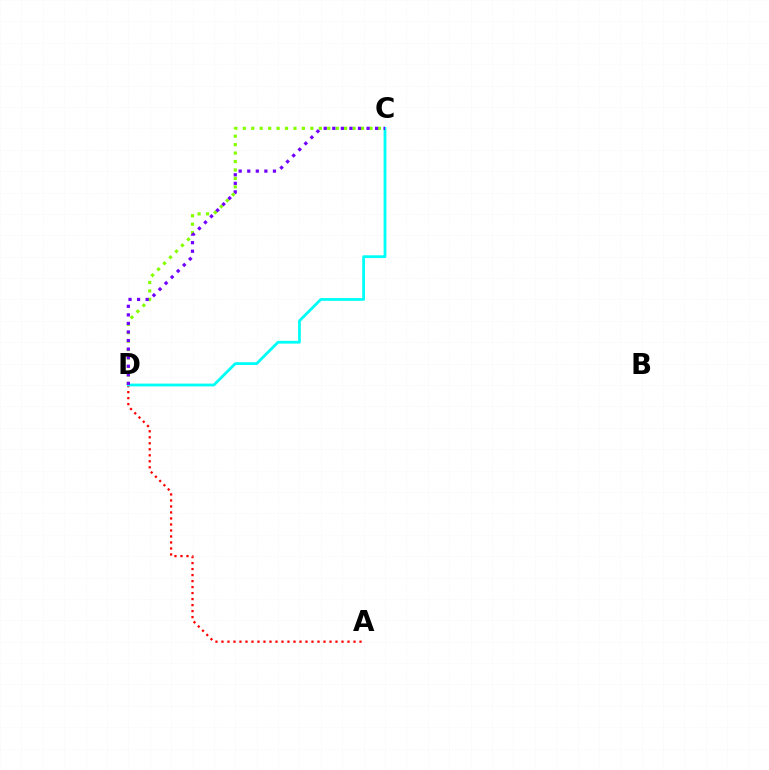{('A', 'D'): [{'color': '#ff0000', 'line_style': 'dotted', 'thickness': 1.63}], ('C', 'D'): [{'color': '#84ff00', 'line_style': 'dotted', 'thickness': 2.29}, {'color': '#00fff6', 'line_style': 'solid', 'thickness': 2.0}, {'color': '#7200ff', 'line_style': 'dotted', 'thickness': 2.33}]}